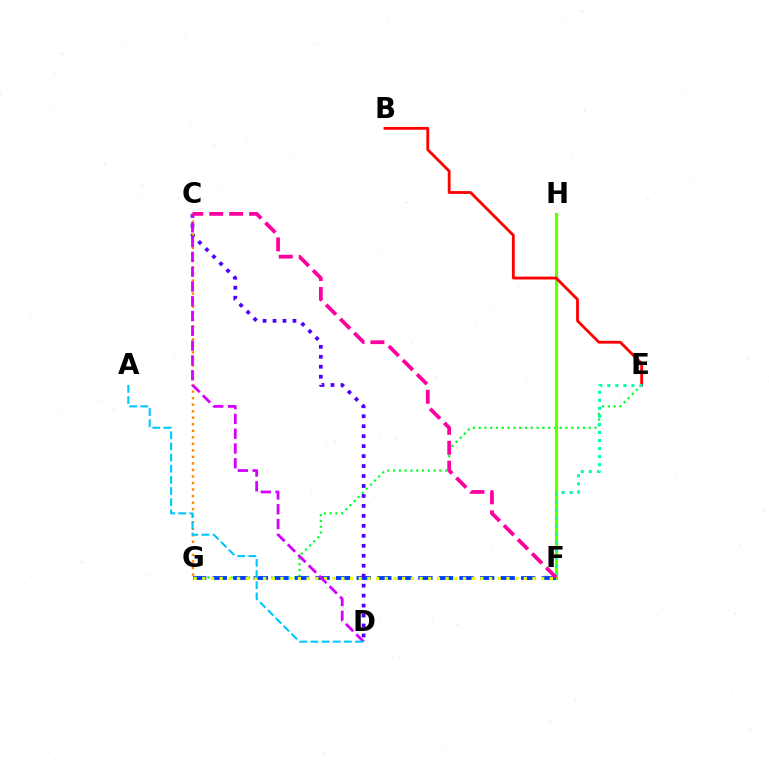{('E', 'G'): [{'color': '#00ff27', 'line_style': 'dotted', 'thickness': 1.57}], ('F', 'H'): [{'color': '#66ff00', 'line_style': 'solid', 'thickness': 2.32}], ('F', 'G'): [{'color': '#003fff', 'line_style': 'dashed', 'thickness': 2.79}, {'color': '#eeff00', 'line_style': 'dotted', 'thickness': 2.36}], ('B', 'E'): [{'color': '#ff0000', 'line_style': 'solid', 'thickness': 2.03}], ('C', 'D'): [{'color': '#4f00ff', 'line_style': 'dotted', 'thickness': 2.71}, {'color': '#d600ff', 'line_style': 'dashed', 'thickness': 2.01}], ('E', 'F'): [{'color': '#00ffaf', 'line_style': 'dotted', 'thickness': 2.18}], ('C', 'G'): [{'color': '#ff8800', 'line_style': 'dotted', 'thickness': 1.77}], ('A', 'D'): [{'color': '#00c7ff', 'line_style': 'dashed', 'thickness': 1.51}], ('C', 'F'): [{'color': '#ff00a0', 'line_style': 'dashed', 'thickness': 2.71}]}